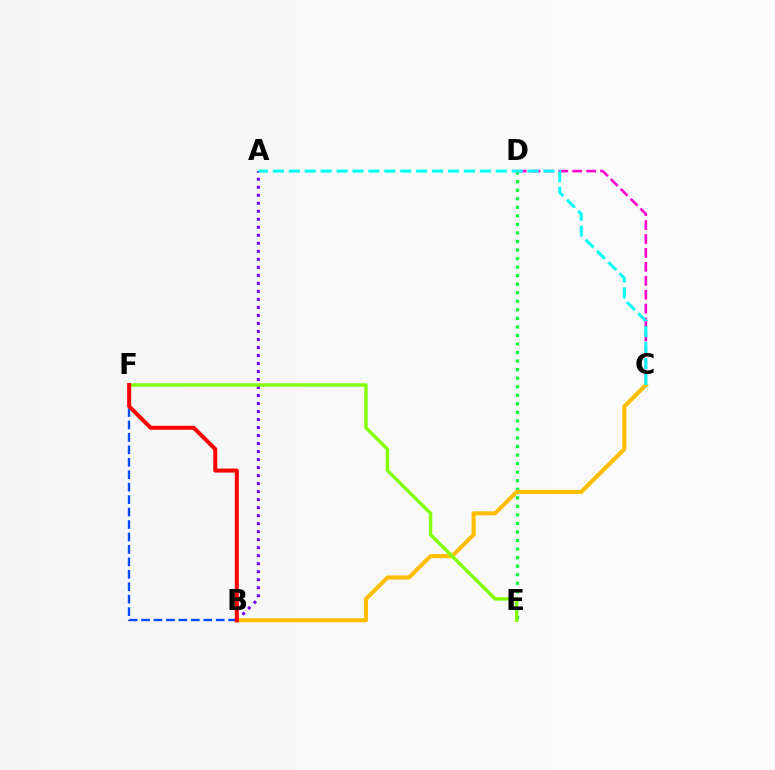{('A', 'B'): [{'color': '#7200ff', 'line_style': 'dotted', 'thickness': 2.18}], ('D', 'E'): [{'color': '#00ff39', 'line_style': 'dotted', 'thickness': 2.32}], ('B', 'C'): [{'color': '#ffbd00', 'line_style': 'solid', 'thickness': 2.94}], ('B', 'F'): [{'color': '#004bff', 'line_style': 'dashed', 'thickness': 1.69}, {'color': '#ff0000', 'line_style': 'solid', 'thickness': 2.9}], ('E', 'F'): [{'color': '#84ff00', 'line_style': 'solid', 'thickness': 2.47}], ('C', 'D'): [{'color': '#ff00cf', 'line_style': 'dashed', 'thickness': 1.89}], ('A', 'C'): [{'color': '#00fff6', 'line_style': 'dashed', 'thickness': 2.16}]}